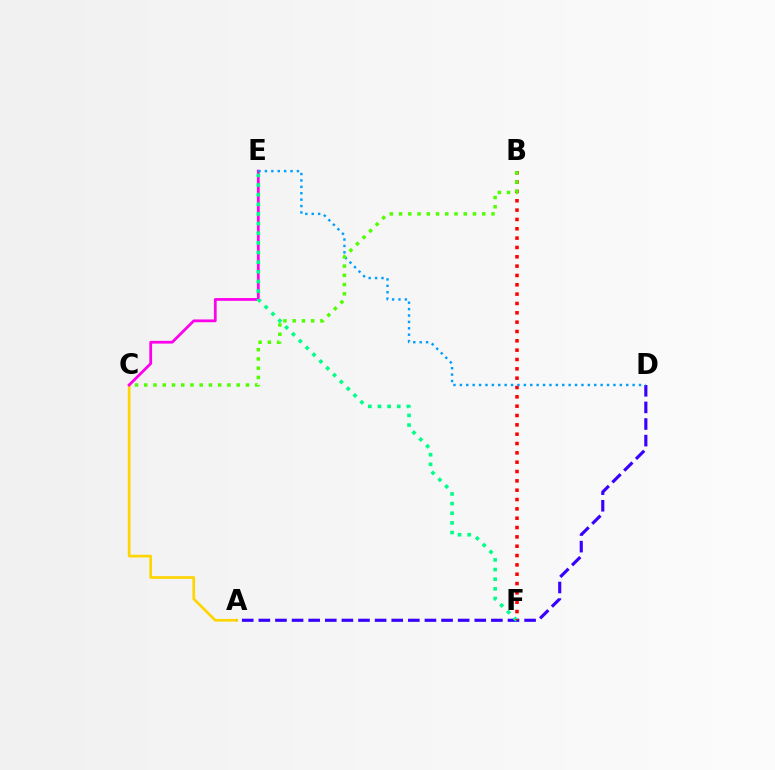{('A', 'C'): [{'color': '#ffd500', 'line_style': 'solid', 'thickness': 1.93}], ('C', 'E'): [{'color': '#ff00ed', 'line_style': 'solid', 'thickness': 1.99}], ('A', 'D'): [{'color': '#3700ff', 'line_style': 'dashed', 'thickness': 2.26}], ('E', 'F'): [{'color': '#00ff86', 'line_style': 'dotted', 'thickness': 2.62}], ('B', 'F'): [{'color': '#ff0000', 'line_style': 'dotted', 'thickness': 2.54}], ('D', 'E'): [{'color': '#009eff', 'line_style': 'dotted', 'thickness': 1.74}], ('B', 'C'): [{'color': '#4fff00', 'line_style': 'dotted', 'thickness': 2.51}]}